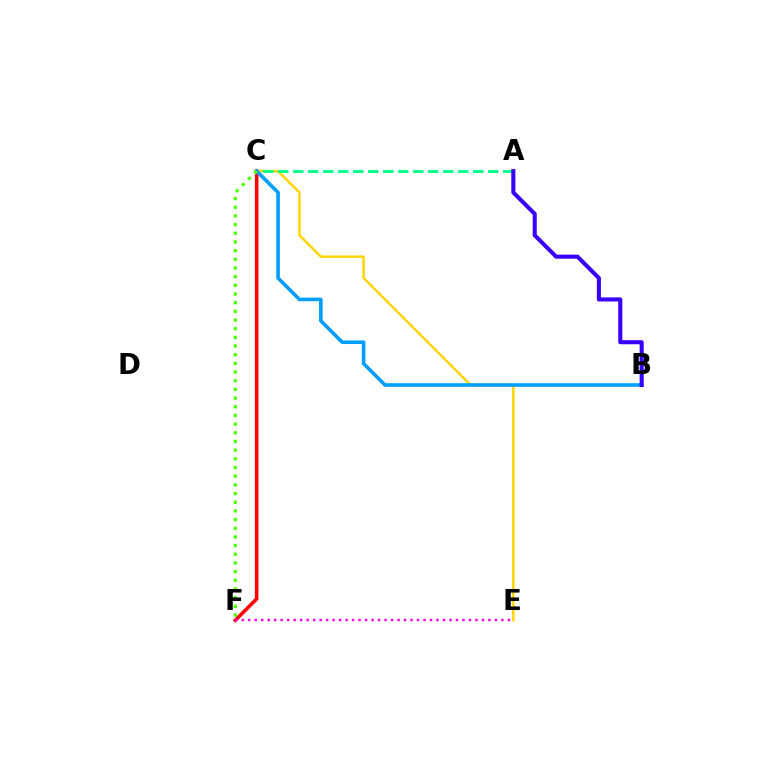{('C', 'F'): [{'color': '#ff0000', 'line_style': 'solid', 'thickness': 2.57}, {'color': '#4fff00', 'line_style': 'dotted', 'thickness': 2.36}], ('C', 'E'): [{'color': '#ffd500', 'line_style': 'solid', 'thickness': 1.78}], ('A', 'C'): [{'color': '#00ff86', 'line_style': 'dashed', 'thickness': 2.04}], ('E', 'F'): [{'color': '#ff00ed', 'line_style': 'dotted', 'thickness': 1.76}], ('B', 'C'): [{'color': '#009eff', 'line_style': 'solid', 'thickness': 2.6}], ('A', 'B'): [{'color': '#3700ff', 'line_style': 'solid', 'thickness': 2.93}]}